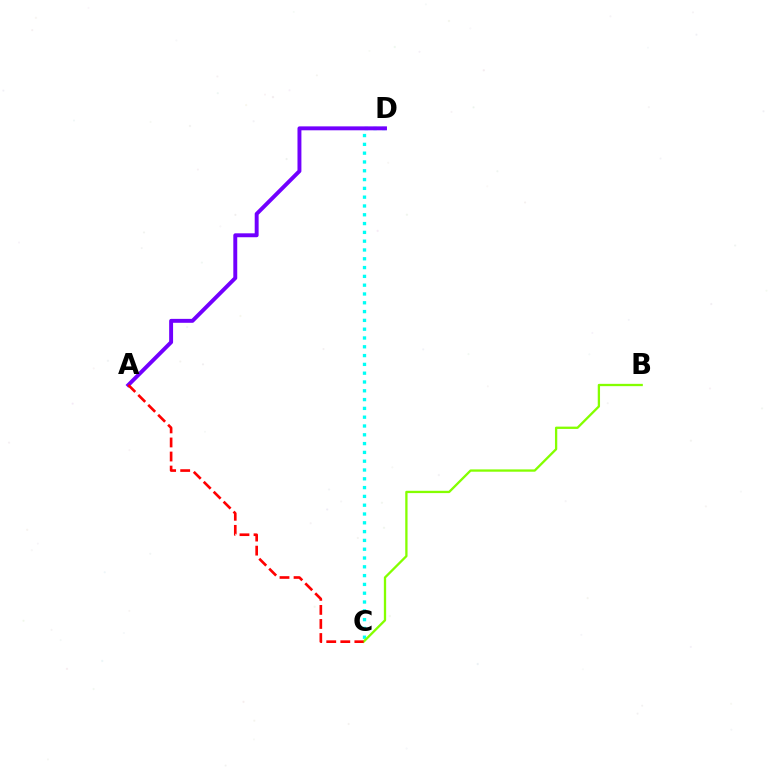{('C', 'D'): [{'color': '#00fff6', 'line_style': 'dotted', 'thickness': 2.39}], ('B', 'C'): [{'color': '#84ff00', 'line_style': 'solid', 'thickness': 1.66}], ('A', 'D'): [{'color': '#7200ff', 'line_style': 'solid', 'thickness': 2.83}], ('A', 'C'): [{'color': '#ff0000', 'line_style': 'dashed', 'thickness': 1.91}]}